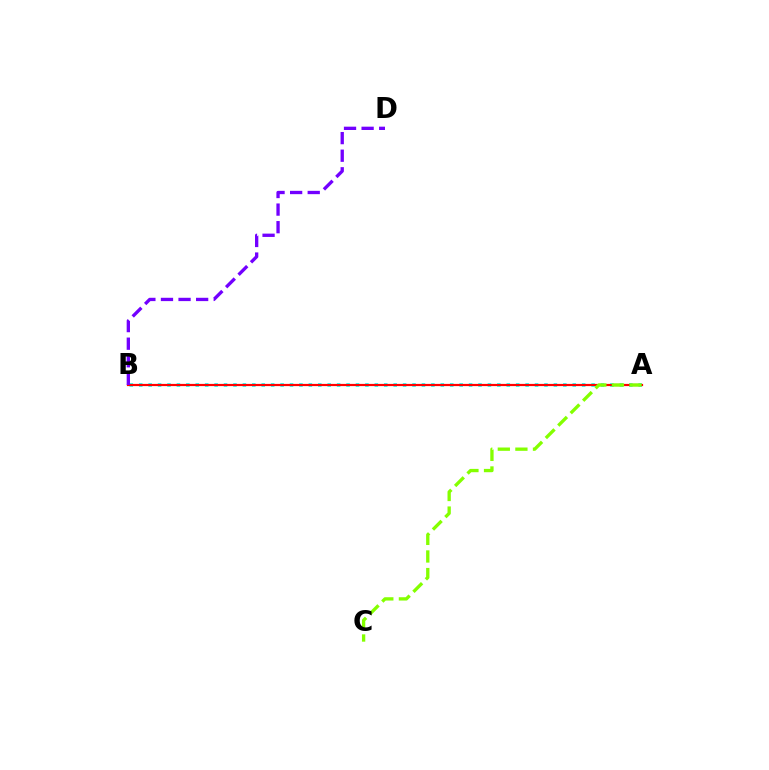{('A', 'B'): [{'color': '#00fff6', 'line_style': 'dotted', 'thickness': 2.56}, {'color': '#ff0000', 'line_style': 'solid', 'thickness': 1.59}], ('B', 'D'): [{'color': '#7200ff', 'line_style': 'dashed', 'thickness': 2.39}], ('A', 'C'): [{'color': '#84ff00', 'line_style': 'dashed', 'thickness': 2.39}]}